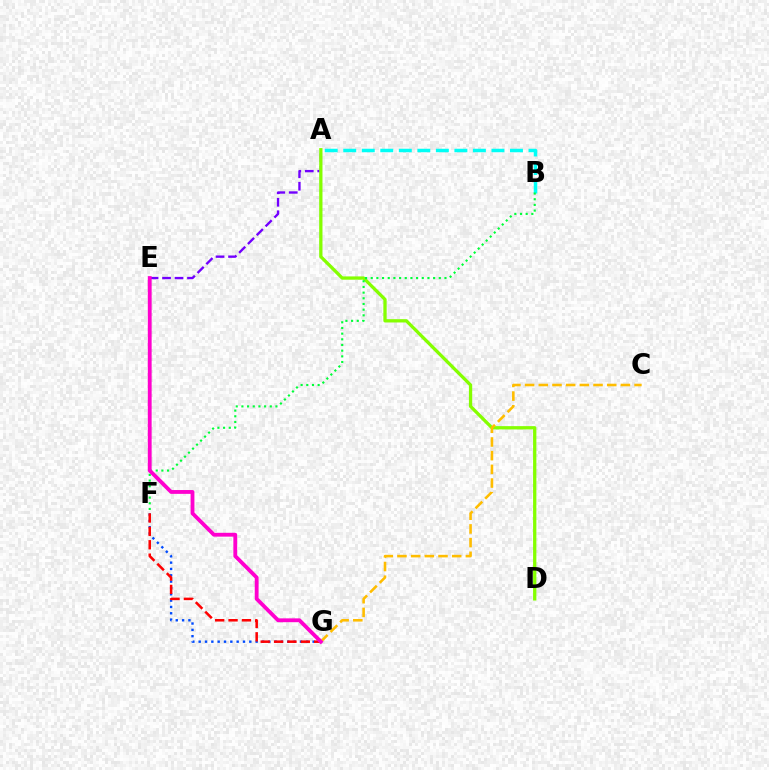{('A', 'E'): [{'color': '#7200ff', 'line_style': 'dashed', 'thickness': 1.69}], ('A', 'D'): [{'color': '#84ff00', 'line_style': 'solid', 'thickness': 2.37}], ('F', 'G'): [{'color': '#004bff', 'line_style': 'dotted', 'thickness': 1.72}, {'color': '#ff0000', 'line_style': 'dashed', 'thickness': 1.82}], ('A', 'B'): [{'color': '#00fff6', 'line_style': 'dashed', 'thickness': 2.52}], ('B', 'F'): [{'color': '#00ff39', 'line_style': 'dotted', 'thickness': 1.54}], ('C', 'G'): [{'color': '#ffbd00', 'line_style': 'dashed', 'thickness': 1.86}], ('E', 'G'): [{'color': '#ff00cf', 'line_style': 'solid', 'thickness': 2.76}]}